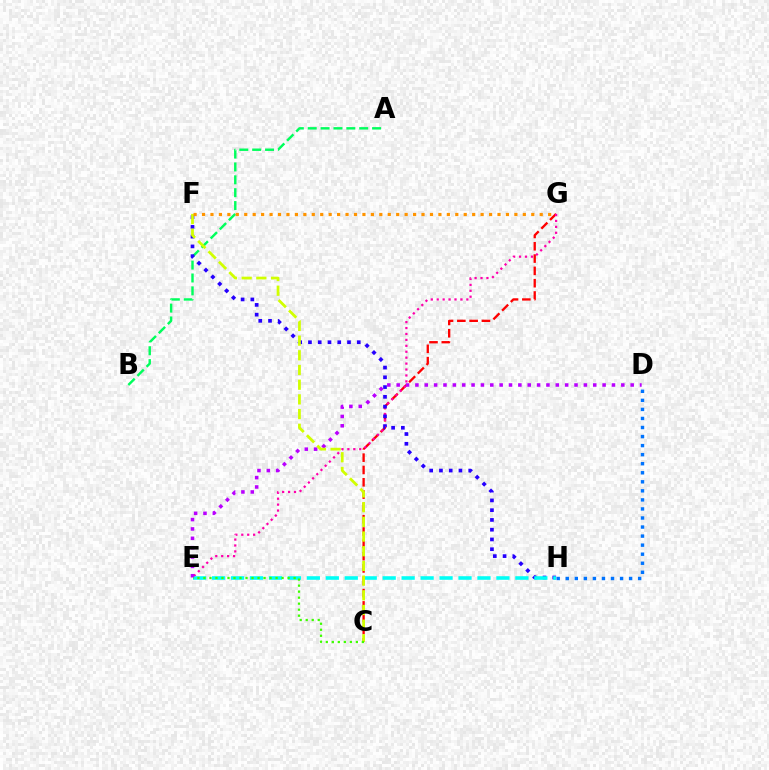{('C', 'G'): [{'color': '#ff0000', 'line_style': 'dashed', 'thickness': 1.67}], ('D', 'H'): [{'color': '#0074ff', 'line_style': 'dotted', 'thickness': 2.46}], ('E', 'G'): [{'color': '#ff00ac', 'line_style': 'dotted', 'thickness': 1.61}], ('A', 'B'): [{'color': '#00ff5c', 'line_style': 'dashed', 'thickness': 1.75}], ('F', 'H'): [{'color': '#2500ff', 'line_style': 'dotted', 'thickness': 2.65}], ('E', 'H'): [{'color': '#00fff6', 'line_style': 'dashed', 'thickness': 2.58}], ('D', 'E'): [{'color': '#b900ff', 'line_style': 'dotted', 'thickness': 2.54}], ('C', 'F'): [{'color': '#d1ff00', 'line_style': 'dashed', 'thickness': 2.0}], ('C', 'E'): [{'color': '#3dff00', 'line_style': 'dotted', 'thickness': 1.63}], ('F', 'G'): [{'color': '#ff9400', 'line_style': 'dotted', 'thickness': 2.29}]}